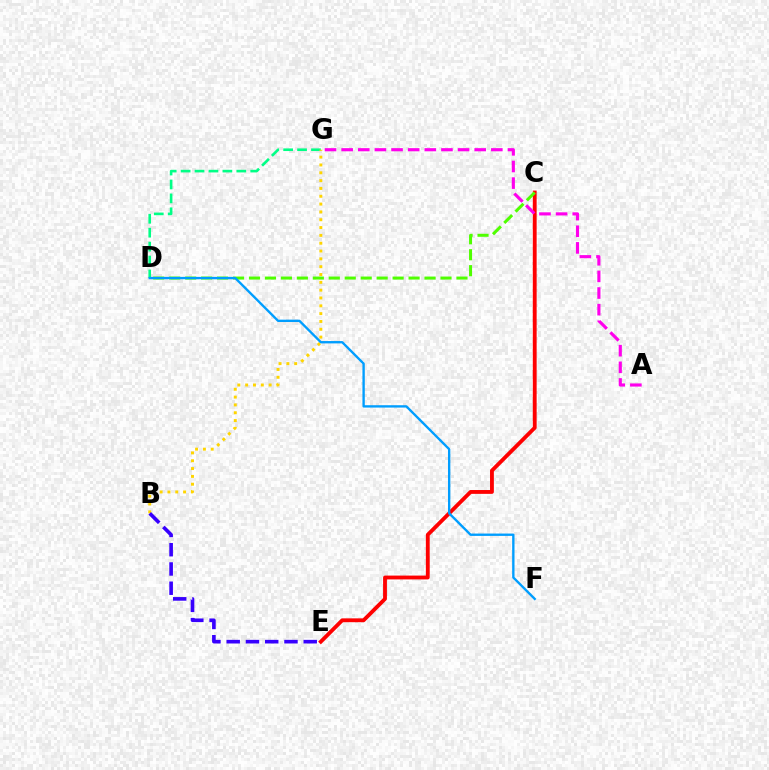{('C', 'E'): [{'color': '#ff0000', 'line_style': 'solid', 'thickness': 2.76}], ('D', 'G'): [{'color': '#00ff86', 'line_style': 'dashed', 'thickness': 1.89}], ('C', 'D'): [{'color': '#4fff00', 'line_style': 'dashed', 'thickness': 2.17}], ('B', 'G'): [{'color': '#ffd500', 'line_style': 'dotted', 'thickness': 2.13}], ('A', 'G'): [{'color': '#ff00ed', 'line_style': 'dashed', 'thickness': 2.26}], ('B', 'E'): [{'color': '#3700ff', 'line_style': 'dashed', 'thickness': 2.62}], ('D', 'F'): [{'color': '#009eff', 'line_style': 'solid', 'thickness': 1.7}]}